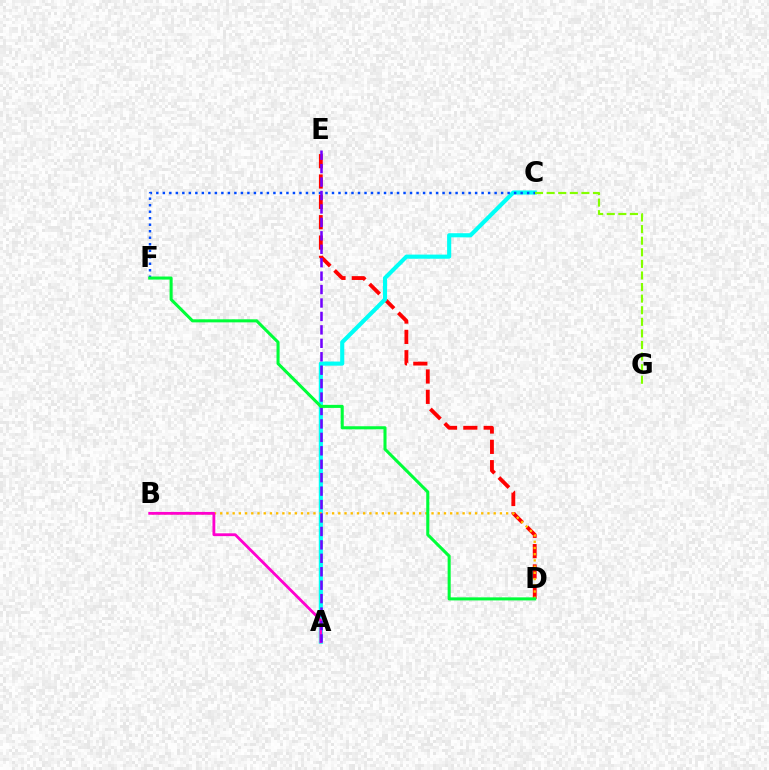{('D', 'E'): [{'color': '#ff0000', 'line_style': 'dashed', 'thickness': 2.76}], ('A', 'C'): [{'color': '#00fff6', 'line_style': 'solid', 'thickness': 2.97}], ('B', 'D'): [{'color': '#ffbd00', 'line_style': 'dotted', 'thickness': 1.69}], ('A', 'B'): [{'color': '#ff00cf', 'line_style': 'solid', 'thickness': 2.03}], ('C', 'F'): [{'color': '#004bff', 'line_style': 'dotted', 'thickness': 1.77}], ('A', 'E'): [{'color': '#7200ff', 'line_style': 'dashed', 'thickness': 1.83}], ('C', 'G'): [{'color': '#84ff00', 'line_style': 'dashed', 'thickness': 1.57}], ('D', 'F'): [{'color': '#00ff39', 'line_style': 'solid', 'thickness': 2.2}]}